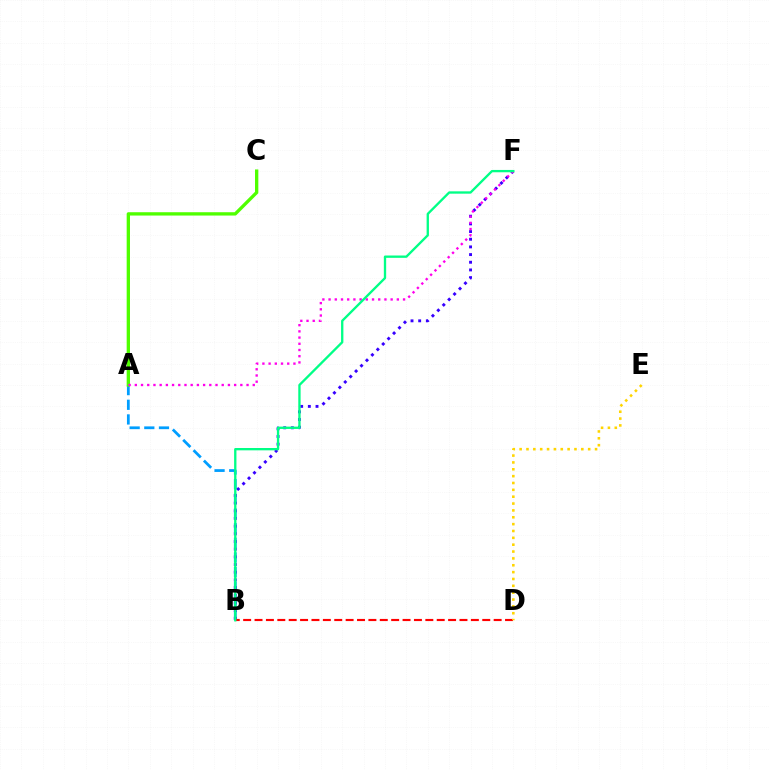{('A', 'B'): [{'color': '#009eff', 'line_style': 'dashed', 'thickness': 1.99}], ('B', 'F'): [{'color': '#3700ff', 'line_style': 'dotted', 'thickness': 2.08}, {'color': '#00ff86', 'line_style': 'solid', 'thickness': 1.68}], ('A', 'C'): [{'color': '#4fff00', 'line_style': 'solid', 'thickness': 2.39}], ('A', 'F'): [{'color': '#ff00ed', 'line_style': 'dotted', 'thickness': 1.69}], ('B', 'D'): [{'color': '#ff0000', 'line_style': 'dashed', 'thickness': 1.55}], ('D', 'E'): [{'color': '#ffd500', 'line_style': 'dotted', 'thickness': 1.86}]}